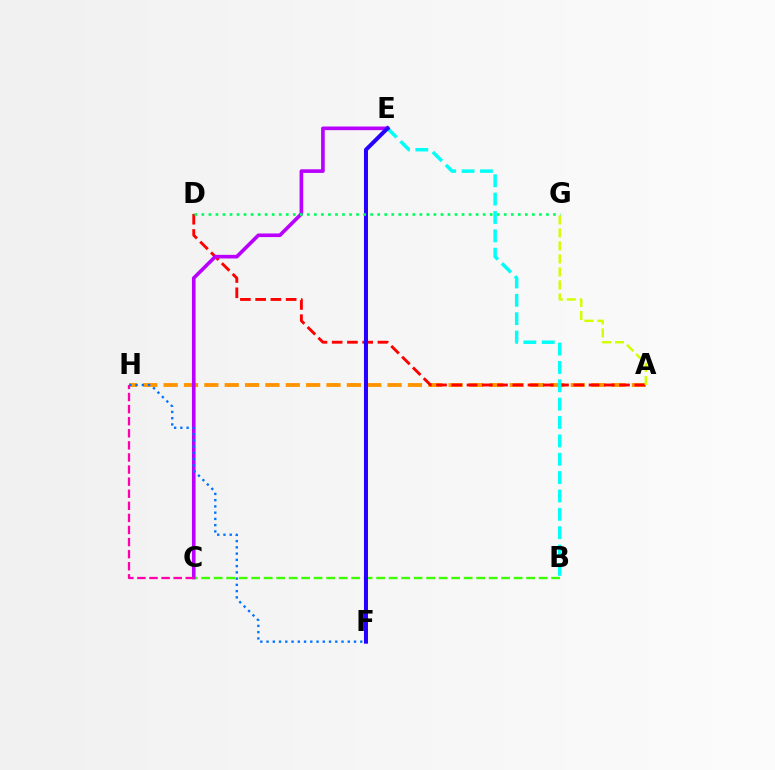{('A', 'H'): [{'color': '#ff9400', 'line_style': 'dashed', 'thickness': 2.77}], ('A', 'D'): [{'color': '#ff0000', 'line_style': 'dashed', 'thickness': 2.07}], ('B', 'E'): [{'color': '#00fff6', 'line_style': 'dashed', 'thickness': 2.49}], ('B', 'C'): [{'color': '#3dff00', 'line_style': 'dashed', 'thickness': 1.7}], ('C', 'E'): [{'color': '#b900ff', 'line_style': 'solid', 'thickness': 2.62}], ('C', 'H'): [{'color': '#ff00ac', 'line_style': 'dashed', 'thickness': 1.64}], ('E', 'F'): [{'color': '#2500ff', 'line_style': 'solid', 'thickness': 2.89}], ('F', 'H'): [{'color': '#0074ff', 'line_style': 'dotted', 'thickness': 1.7}], ('A', 'G'): [{'color': '#d1ff00', 'line_style': 'dashed', 'thickness': 1.77}], ('D', 'G'): [{'color': '#00ff5c', 'line_style': 'dotted', 'thickness': 1.91}]}